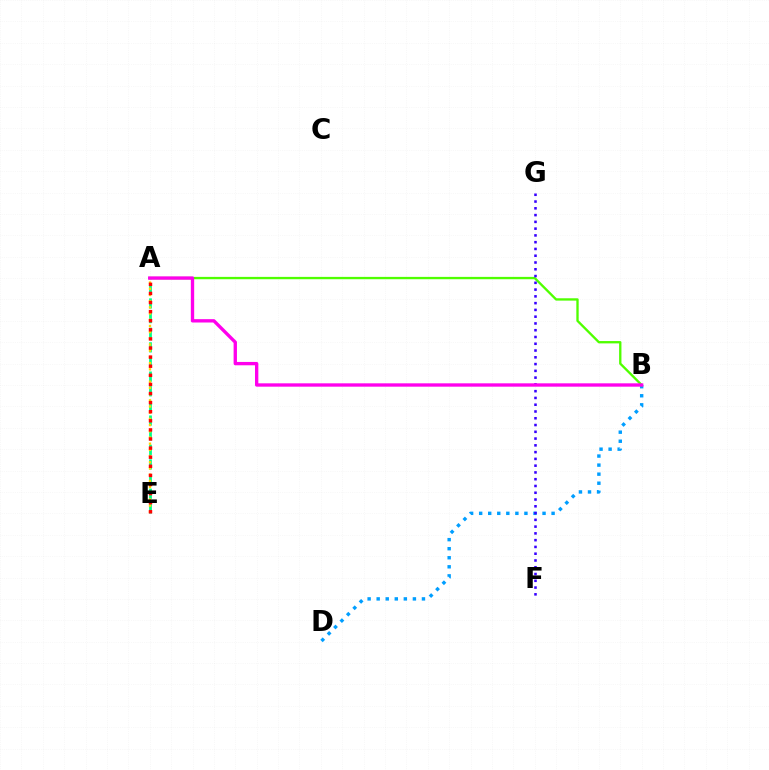{('A', 'E'): [{'color': '#00ff86', 'line_style': 'dashed', 'thickness': 1.99}, {'color': '#ffd500', 'line_style': 'dotted', 'thickness': 1.68}, {'color': '#ff0000', 'line_style': 'dotted', 'thickness': 2.47}], ('B', 'D'): [{'color': '#009eff', 'line_style': 'dotted', 'thickness': 2.46}], ('A', 'B'): [{'color': '#4fff00', 'line_style': 'solid', 'thickness': 1.68}, {'color': '#ff00ed', 'line_style': 'solid', 'thickness': 2.41}], ('F', 'G'): [{'color': '#3700ff', 'line_style': 'dotted', 'thickness': 1.84}]}